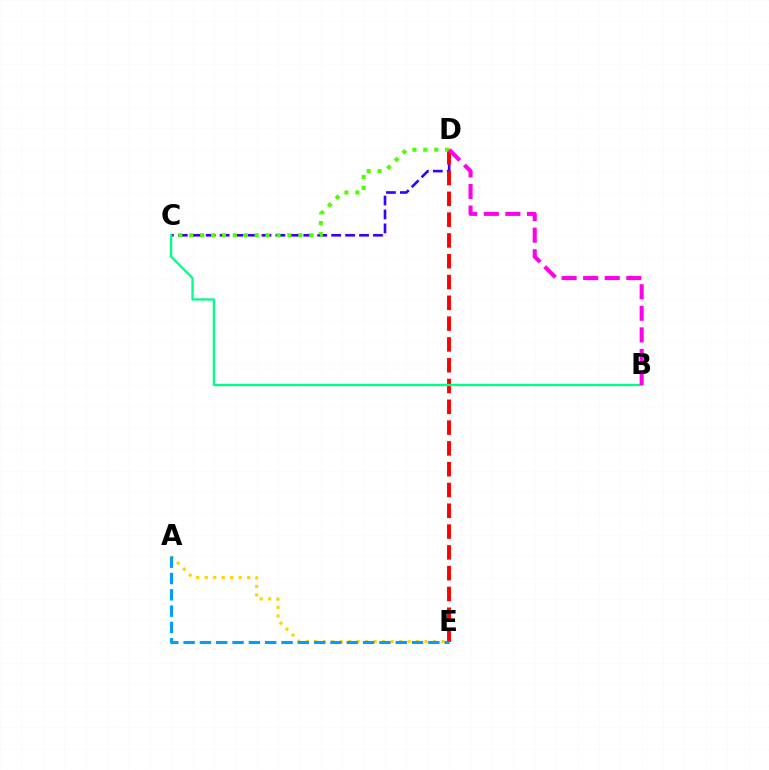{('C', 'D'): [{'color': '#3700ff', 'line_style': 'dashed', 'thickness': 1.89}, {'color': '#4fff00', 'line_style': 'dotted', 'thickness': 2.96}], ('D', 'E'): [{'color': '#ff0000', 'line_style': 'dashed', 'thickness': 2.82}], ('B', 'C'): [{'color': '#00ff86', 'line_style': 'solid', 'thickness': 1.65}], ('A', 'E'): [{'color': '#ffd500', 'line_style': 'dotted', 'thickness': 2.3}, {'color': '#009eff', 'line_style': 'dashed', 'thickness': 2.22}], ('B', 'D'): [{'color': '#ff00ed', 'line_style': 'dashed', 'thickness': 2.93}]}